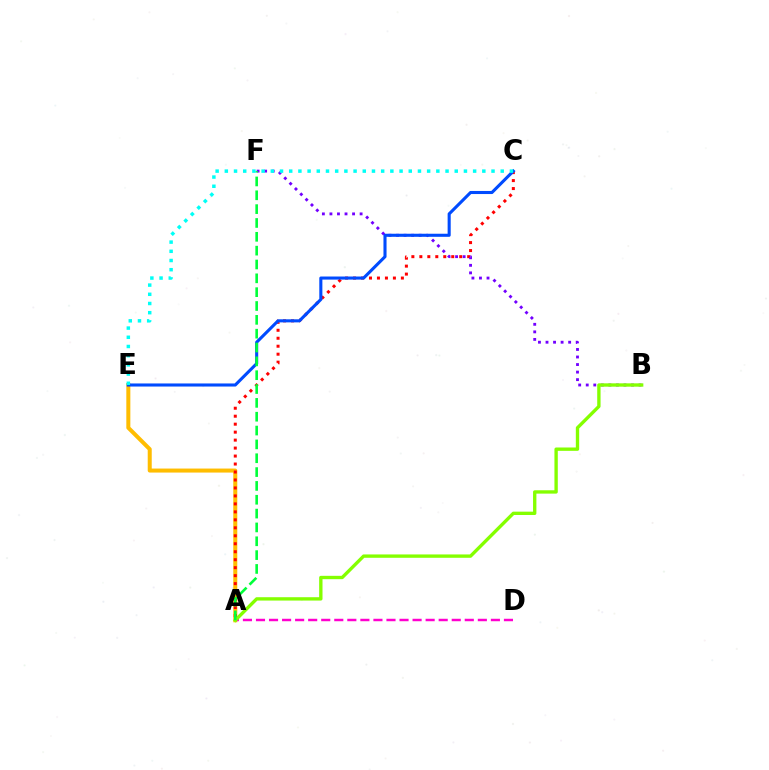{('A', 'E'): [{'color': '#ffbd00', 'line_style': 'solid', 'thickness': 2.89}], ('A', 'C'): [{'color': '#ff0000', 'line_style': 'dotted', 'thickness': 2.17}], ('A', 'D'): [{'color': '#ff00cf', 'line_style': 'dashed', 'thickness': 1.77}], ('B', 'F'): [{'color': '#7200ff', 'line_style': 'dotted', 'thickness': 2.05}], ('C', 'E'): [{'color': '#004bff', 'line_style': 'solid', 'thickness': 2.22}, {'color': '#00fff6', 'line_style': 'dotted', 'thickness': 2.5}], ('A', 'B'): [{'color': '#84ff00', 'line_style': 'solid', 'thickness': 2.41}], ('A', 'F'): [{'color': '#00ff39', 'line_style': 'dashed', 'thickness': 1.88}]}